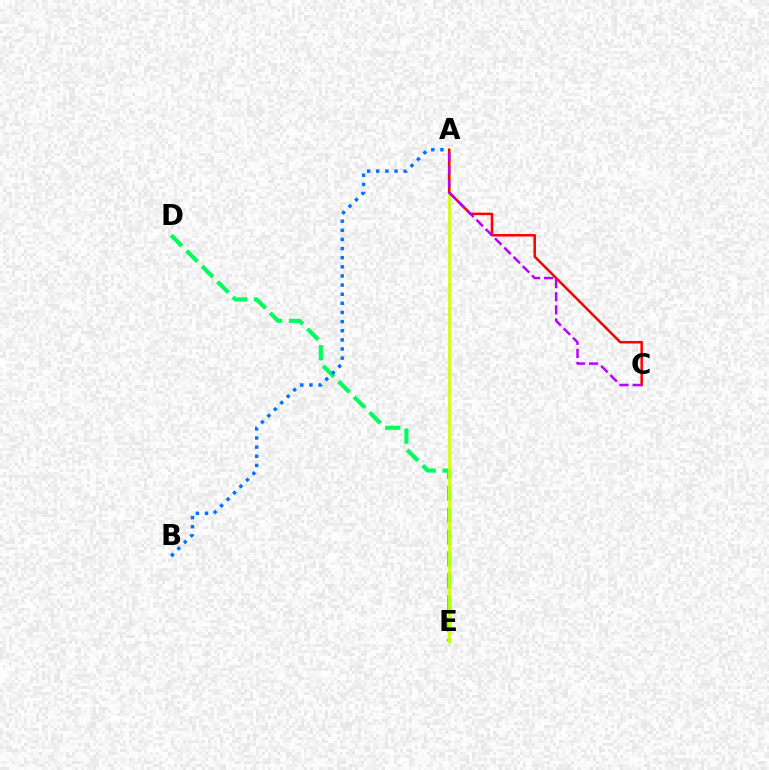{('D', 'E'): [{'color': '#00ff5c', 'line_style': 'dashed', 'thickness': 2.97}], ('A', 'E'): [{'color': '#d1ff00', 'line_style': 'solid', 'thickness': 1.92}], ('A', 'C'): [{'color': '#ff0000', 'line_style': 'solid', 'thickness': 1.81}, {'color': '#b900ff', 'line_style': 'dashed', 'thickness': 1.78}], ('A', 'B'): [{'color': '#0074ff', 'line_style': 'dotted', 'thickness': 2.48}]}